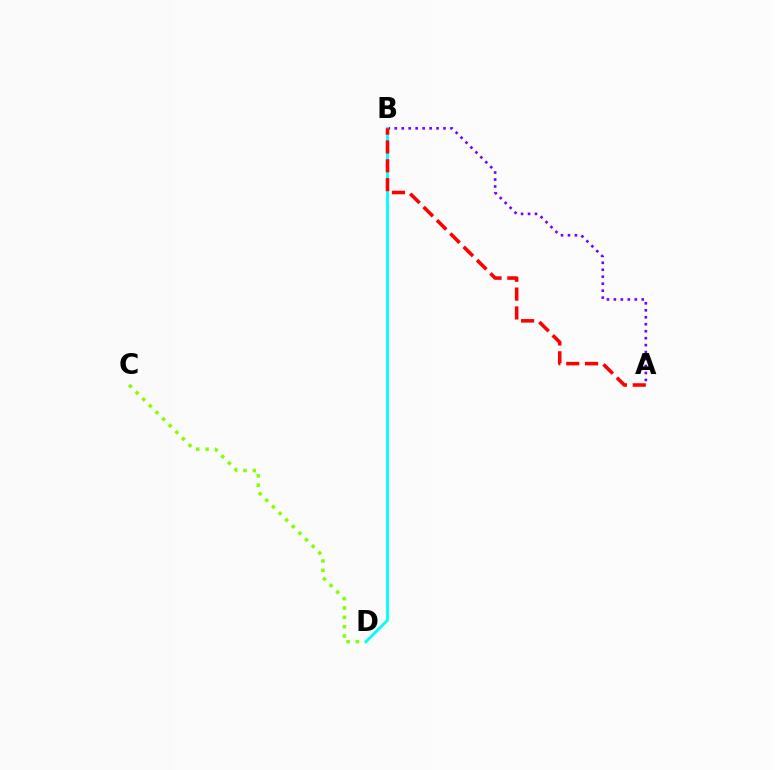{('C', 'D'): [{'color': '#84ff00', 'line_style': 'dotted', 'thickness': 2.54}], ('A', 'B'): [{'color': '#7200ff', 'line_style': 'dotted', 'thickness': 1.89}, {'color': '#ff0000', 'line_style': 'dashed', 'thickness': 2.56}], ('B', 'D'): [{'color': '#00fff6', 'line_style': 'solid', 'thickness': 2.05}]}